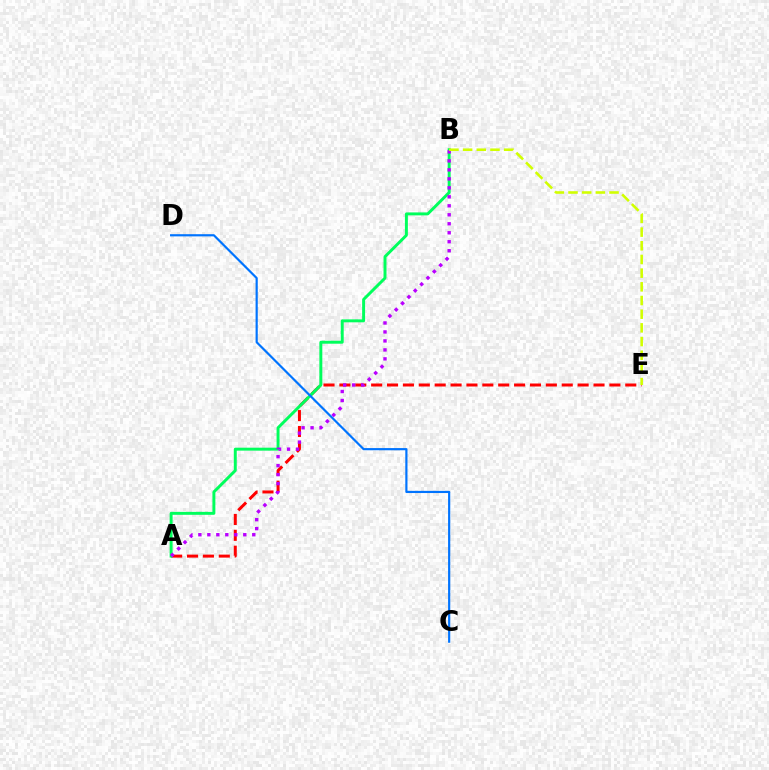{('A', 'E'): [{'color': '#ff0000', 'line_style': 'dashed', 'thickness': 2.16}], ('A', 'B'): [{'color': '#00ff5c', 'line_style': 'solid', 'thickness': 2.12}, {'color': '#b900ff', 'line_style': 'dotted', 'thickness': 2.44}], ('C', 'D'): [{'color': '#0074ff', 'line_style': 'solid', 'thickness': 1.57}], ('B', 'E'): [{'color': '#d1ff00', 'line_style': 'dashed', 'thickness': 1.86}]}